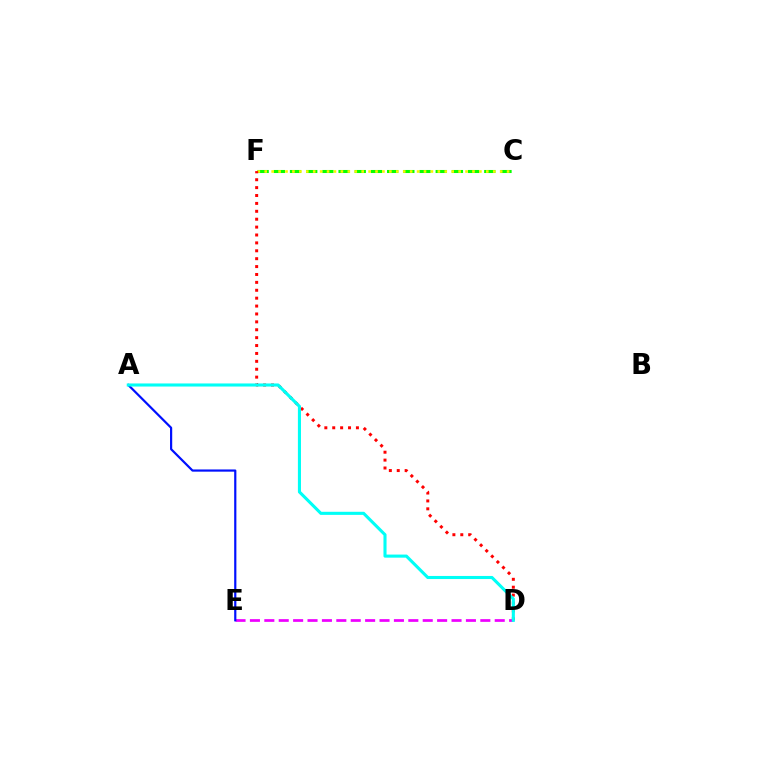{('C', 'F'): [{'color': '#08ff00', 'line_style': 'dashed', 'thickness': 2.2}, {'color': '#fcf500', 'line_style': 'dotted', 'thickness': 1.88}], ('D', 'F'): [{'color': '#ff0000', 'line_style': 'dotted', 'thickness': 2.15}], ('D', 'E'): [{'color': '#ee00ff', 'line_style': 'dashed', 'thickness': 1.96}], ('A', 'E'): [{'color': '#0010ff', 'line_style': 'solid', 'thickness': 1.58}], ('A', 'D'): [{'color': '#00fff6', 'line_style': 'solid', 'thickness': 2.22}]}